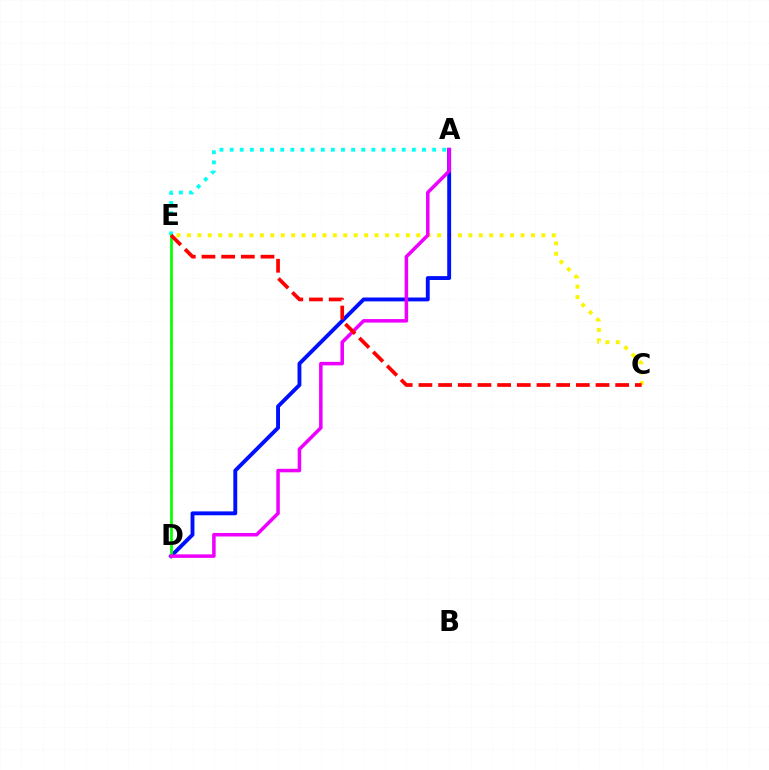{('A', 'E'): [{'color': '#00fff6', 'line_style': 'dotted', 'thickness': 2.75}], ('C', 'E'): [{'color': '#fcf500', 'line_style': 'dotted', 'thickness': 2.83}, {'color': '#ff0000', 'line_style': 'dashed', 'thickness': 2.67}], ('A', 'D'): [{'color': '#0010ff', 'line_style': 'solid', 'thickness': 2.79}, {'color': '#ee00ff', 'line_style': 'solid', 'thickness': 2.53}], ('D', 'E'): [{'color': '#08ff00', 'line_style': 'solid', 'thickness': 1.97}]}